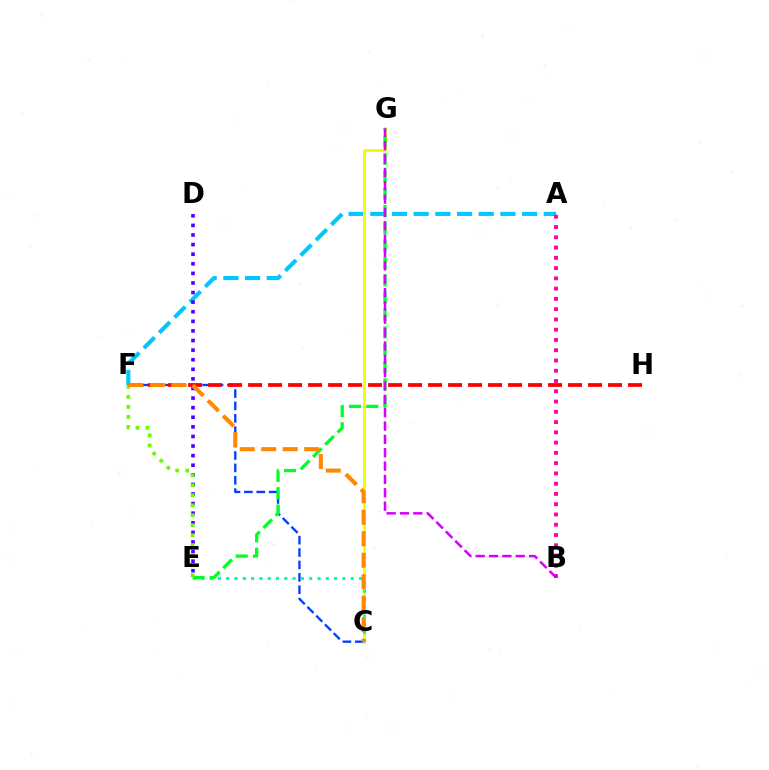{('C', 'F'): [{'color': '#003fff', 'line_style': 'dashed', 'thickness': 1.68}, {'color': '#ff8800', 'line_style': 'dashed', 'thickness': 2.92}], ('A', 'F'): [{'color': '#00c7ff', 'line_style': 'dashed', 'thickness': 2.95}], ('F', 'H'): [{'color': '#ff0000', 'line_style': 'dashed', 'thickness': 2.72}], ('C', 'G'): [{'color': '#eeff00', 'line_style': 'solid', 'thickness': 2.08}], ('D', 'E'): [{'color': '#4f00ff', 'line_style': 'dotted', 'thickness': 2.61}], ('C', 'E'): [{'color': '#00ffaf', 'line_style': 'dotted', 'thickness': 2.26}], ('E', 'G'): [{'color': '#00ff27', 'line_style': 'dashed', 'thickness': 2.36}], ('A', 'B'): [{'color': '#ff00a0', 'line_style': 'dotted', 'thickness': 2.79}], ('B', 'G'): [{'color': '#d600ff', 'line_style': 'dashed', 'thickness': 1.81}], ('E', 'F'): [{'color': '#66ff00', 'line_style': 'dotted', 'thickness': 2.72}]}